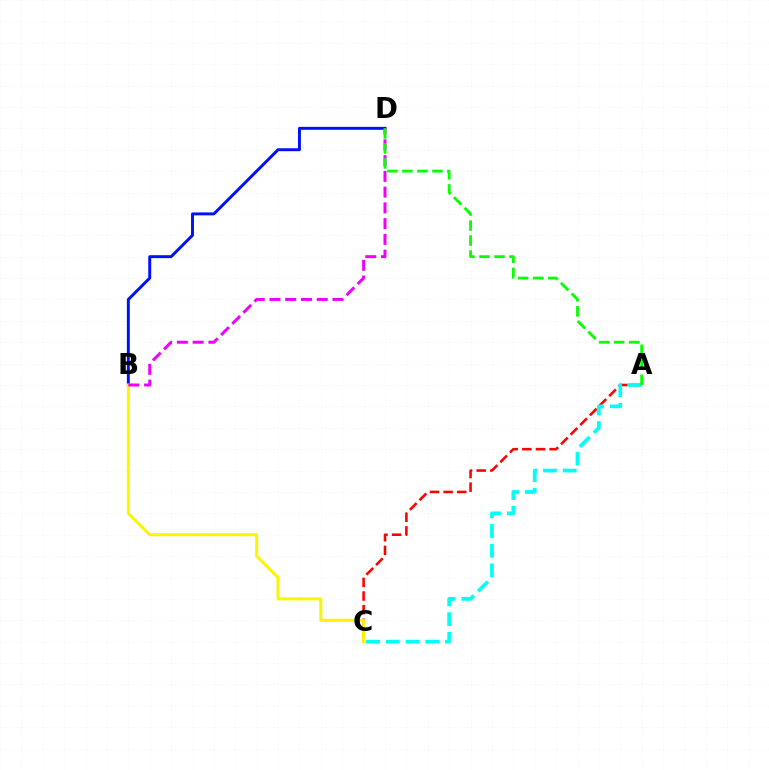{('B', 'D'): [{'color': '#0010ff', 'line_style': 'solid', 'thickness': 2.12}, {'color': '#ee00ff', 'line_style': 'dashed', 'thickness': 2.14}], ('A', 'C'): [{'color': '#ff0000', 'line_style': 'dashed', 'thickness': 1.85}, {'color': '#00fff6', 'line_style': 'dashed', 'thickness': 2.68}], ('B', 'C'): [{'color': '#fcf500', 'line_style': 'solid', 'thickness': 2.16}], ('A', 'D'): [{'color': '#08ff00', 'line_style': 'dashed', 'thickness': 2.04}]}